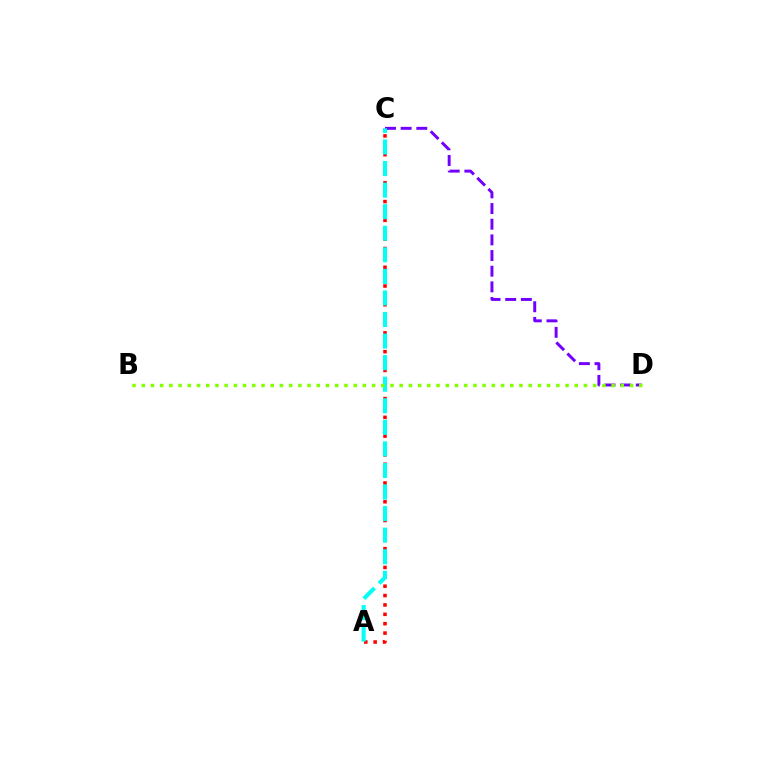{('A', 'C'): [{'color': '#ff0000', 'line_style': 'dotted', 'thickness': 2.55}, {'color': '#00fff6', 'line_style': 'dashed', 'thickness': 2.93}], ('C', 'D'): [{'color': '#7200ff', 'line_style': 'dashed', 'thickness': 2.13}], ('B', 'D'): [{'color': '#84ff00', 'line_style': 'dotted', 'thickness': 2.5}]}